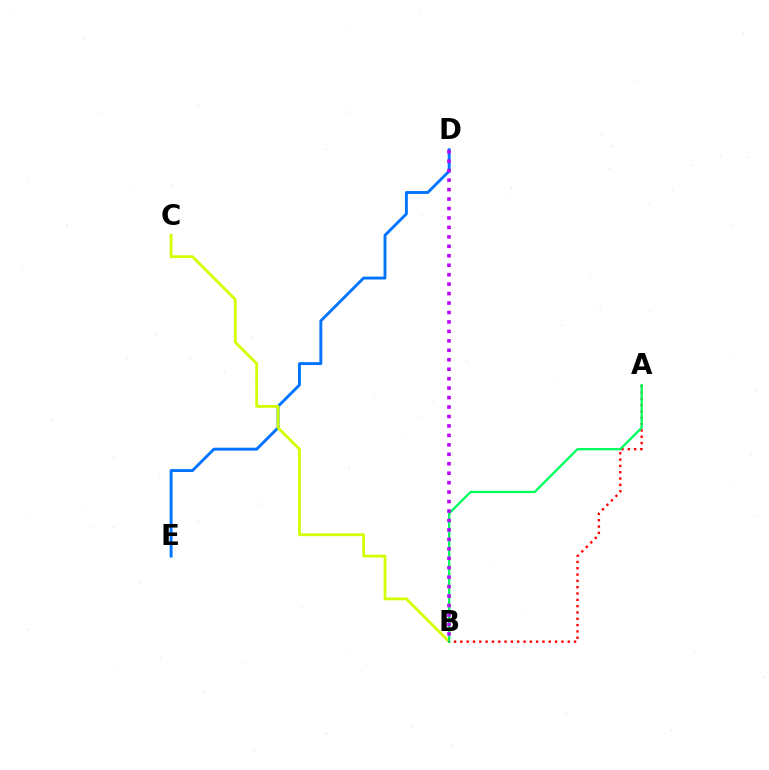{('D', 'E'): [{'color': '#0074ff', 'line_style': 'solid', 'thickness': 2.08}], ('A', 'B'): [{'color': '#ff0000', 'line_style': 'dotted', 'thickness': 1.72}, {'color': '#00ff5c', 'line_style': 'solid', 'thickness': 1.63}], ('B', 'C'): [{'color': '#d1ff00', 'line_style': 'solid', 'thickness': 2.03}], ('B', 'D'): [{'color': '#b900ff', 'line_style': 'dotted', 'thickness': 2.57}]}